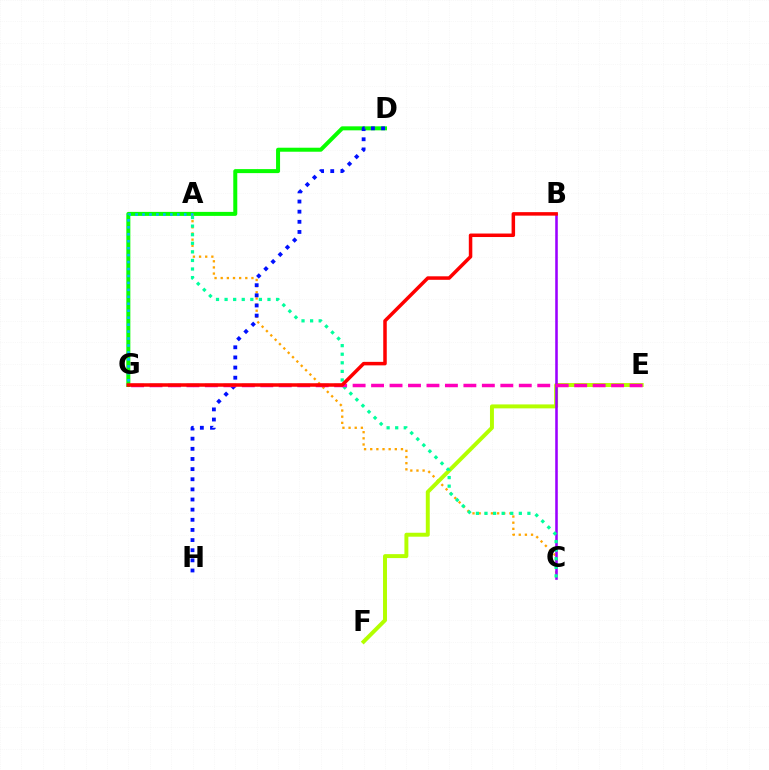{('D', 'G'): [{'color': '#08ff00', 'line_style': 'solid', 'thickness': 2.88}], ('A', 'C'): [{'color': '#ffa500', 'line_style': 'dotted', 'thickness': 1.67}, {'color': '#00ff9d', 'line_style': 'dotted', 'thickness': 2.33}], ('E', 'F'): [{'color': '#b3ff00', 'line_style': 'solid', 'thickness': 2.84}], ('D', 'H'): [{'color': '#0010ff', 'line_style': 'dotted', 'thickness': 2.75}], ('B', 'C'): [{'color': '#9b00ff', 'line_style': 'solid', 'thickness': 1.84}], ('A', 'G'): [{'color': '#00b5ff', 'line_style': 'dotted', 'thickness': 1.89}], ('E', 'G'): [{'color': '#ff00bd', 'line_style': 'dashed', 'thickness': 2.51}], ('B', 'G'): [{'color': '#ff0000', 'line_style': 'solid', 'thickness': 2.52}]}